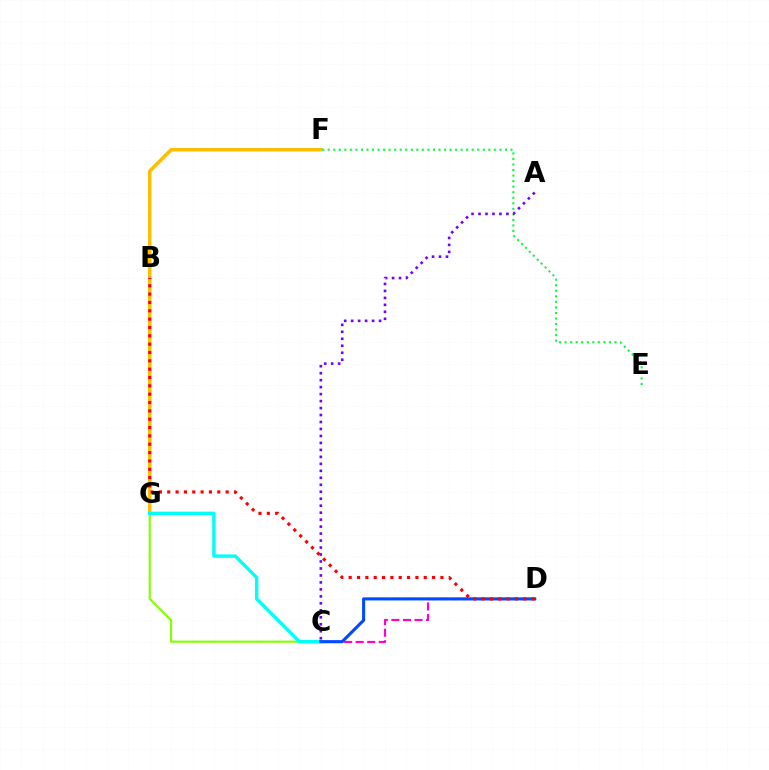{('F', 'G'): [{'color': '#ffbd00', 'line_style': 'solid', 'thickness': 2.5}], ('C', 'G'): [{'color': '#84ff00', 'line_style': 'solid', 'thickness': 1.54}, {'color': '#00fff6', 'line_style': 'solid', 'thickness': 2.43}], ('E', 'F'): [{'color': '#00ff39', 'line_style': 'dotted', 'thickness': 1.51}], ('C', 'D'): [{'color': '#ff00cf', 'line_style': 'dashed', 'thickness': 1.57}, {'color': '#004bff', 'line_style': 'solid', 'thickness': 2.23}], ('B', 'D'): [{'color': '#ff0000', 'line_style': 'dotted', 'thickness': 2.27}], ('A', 'C'): [{'color': '#7200ff', 'line_style': 'dotted', 'thickness': 1.89}]}